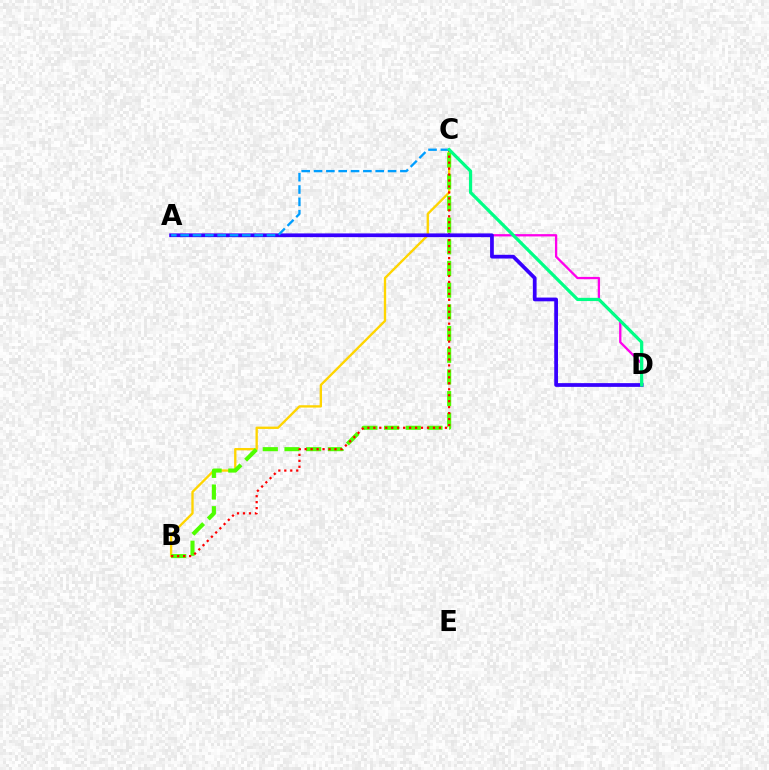{('B', 'C'): [{'color': '#ffd500', 'line_style': 'solid', 'thickness': 1.68}, {'color': '#4fff00', 'line_style': 'dashed', 'thickness': 2.95}, {'color': '#ff0000', 'line_style': 'dotted', 'thickness': 1.62}], ('A', 'D'): [{'color': '#ff00ed', 'line_style': 'solid', 'thickness': 1.66}, {'color': '#3700ff', 'line_style': 'solid', 'thickness': 2.69}], ('A', 'C'): [{'color': '#009eff', 'line_style': 'dashed', 'thickness': 1.68}], ('C', 'D'): [{'color': '#00ff86', 'line_style': 'solid', 'thickness': 2.32}]}